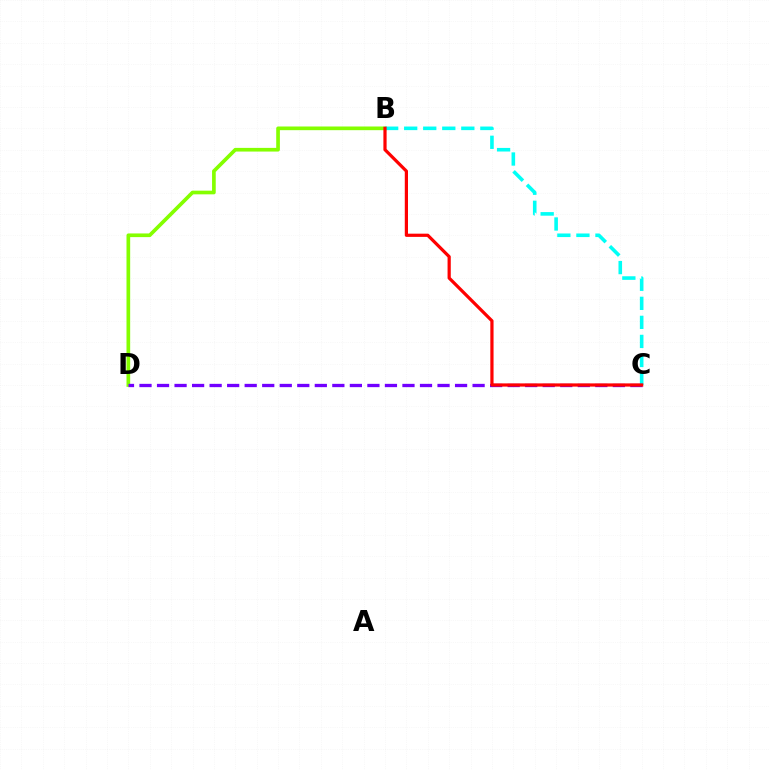{('B', 'D'): [{'color': '#84ff00', 'line_style': 'solid', 'thickness': 2.64}], ('B', 'C'): [{'color': '#00fff6', 'line_style': 'dashed', 'thickness': 2.59}, {'color': '#ff0000', 'line_style': 'solid', 'thickness': 2.31}], ('C', 'D'): [{'color': '#7200ff', 'line_style': 'dashed', 'thickness': 2.38}]}